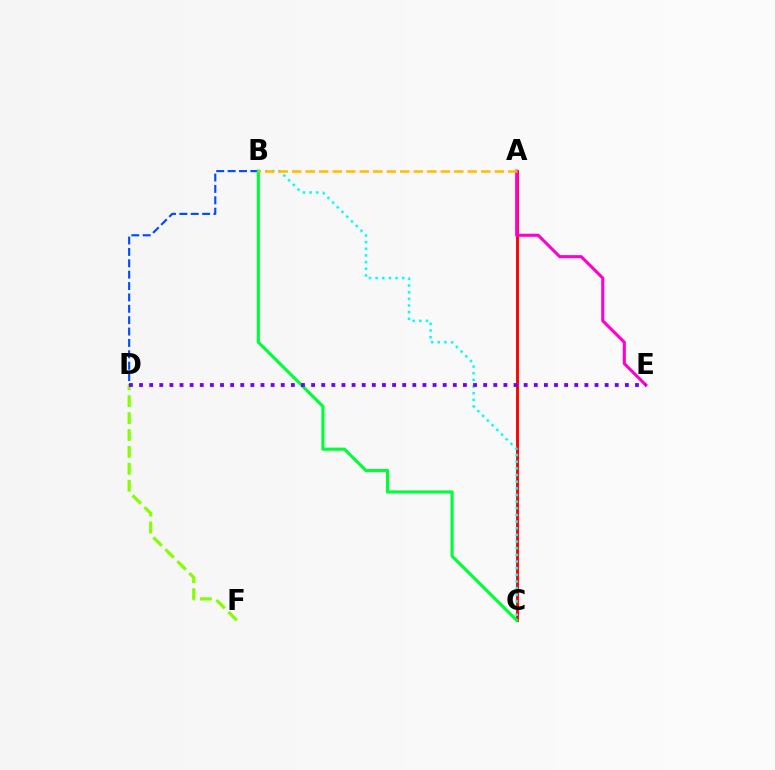{('A', 'C'): [{'color': '#ff0000', 'line_style': 'solid', 'thickness': 2.07}], ('B', 'D'): [{'color': '#004bff', 'line_style': 'dashed', 'thickness': 1.55}], ('A', 'E'): [{'color': '#ff00cf', 'line_style': 'solid', 'thickness': 2.22}], ('B', 'C'): [{'color': '#00ff39', 'line_style': 'solid', 'thickness': 2.26}, {'color': '#00fff6', 'line_style': 'dotted', 'thickness': 1.81}], ('D', 'F'): [{'color': '#84ff00', 'line_style': 'dashed', 'thickness': 2.3}], ('D', 'E'): [{'color': '#7200ff', 'line_style': 'dotted', 'thickness': 2.75}], ('A', 'B'): [{'color': '#ffbd00', 'line_style': 'dashed', 'thickness': 1.83}]}